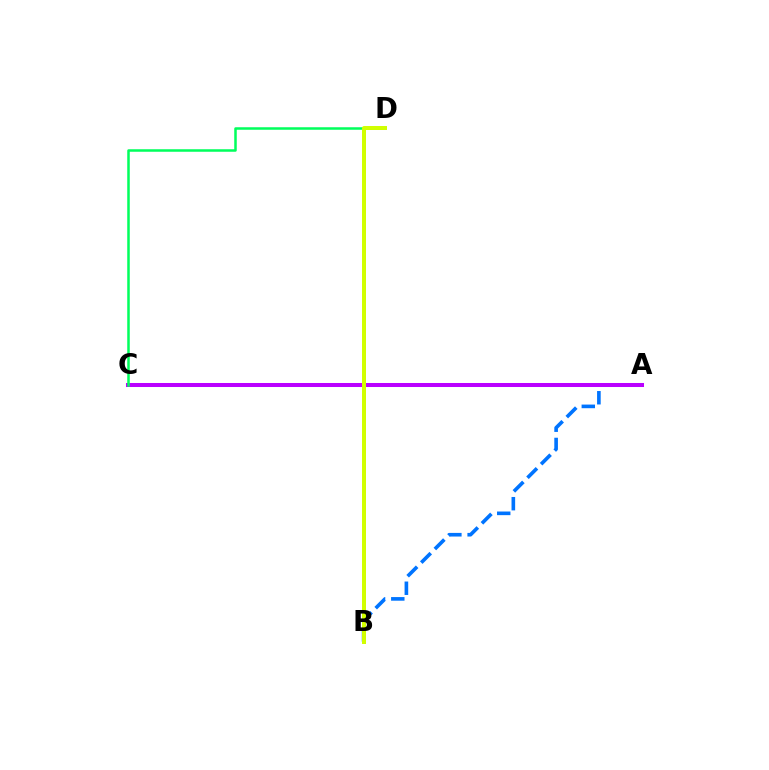{('B', 'D'): [{'color': '#ff0000', 'line_style': 'solid', 'thickness': 1.85}, {'color': '#d1ff00', 'line_style': 'solid', 'thickness': 2.87}], ('A', 'B'): [{'color': '#0074ff', 'line_style': 'dashed', 'thickness': 2.61}], ('A', 'C'): [{'color': '#b900ff', 'line_style': 'solid', 'thickness': 2.9}], ('C', 'D'): [{'color': '#00ff5c', 'line_style': 'solid', 'thickness': 1.81}]}